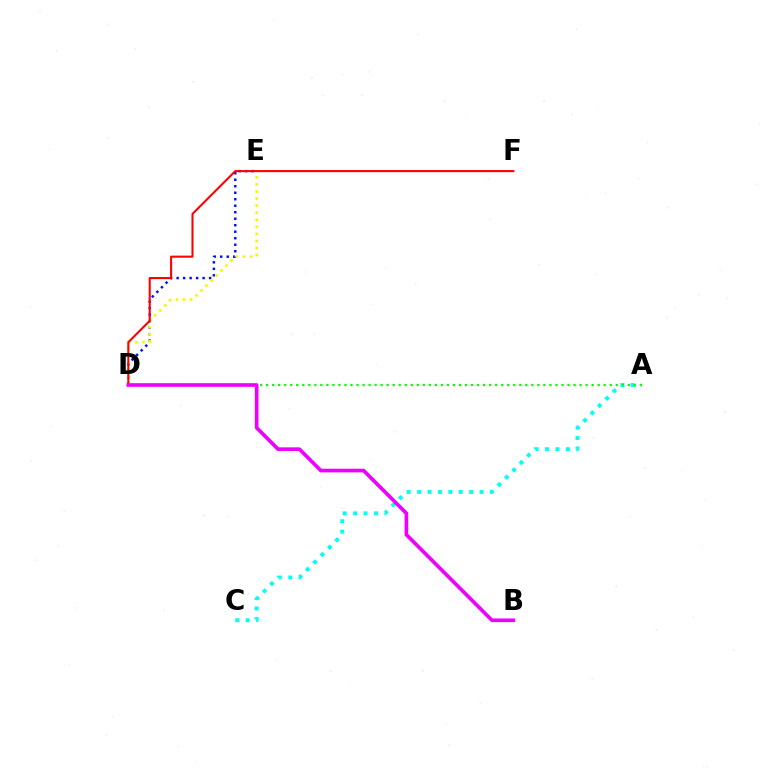{('A', 'C'): [{'color': '#00fff6', 'line_style': 'dotted', 'thickness': 2.83}], ('D', 'E'): [{'color': '#0010ff', 'line_style': 'dotted', 'thickness': 1.77}, {'color': '#fcf500', 'line_style': 'dotted', 'thickness': 1.92}], ('D', 'F'): [{'color': '#ff0000', 'line_style': 'solid', 'thickness': 1.5}], ('A', 'D'): [{'color': '#08ff00', 'line_style': 'dotted', 'thickness': 1.64}], ('B', 'D'): [{'color': '#ee00ff', 'line_style': 'solid', 'thickness': 2.63}]}